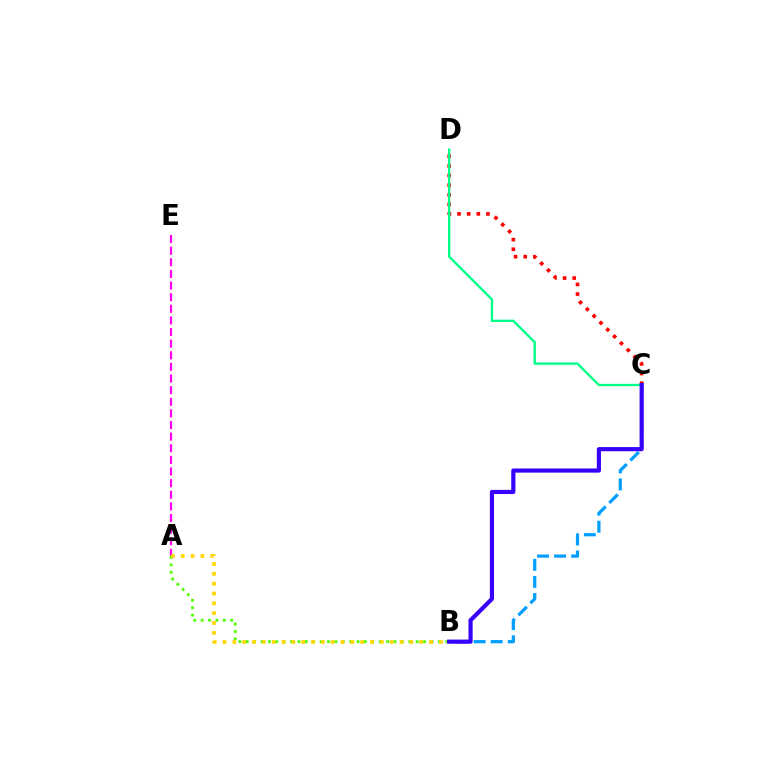{('C', 'D'): [{'color': '#ff0000', 'line_style': 'dotted', 'thickness': 2.62}, {'color': '#00ff86', 'line_style': 'solid', 'thickness': 1.68}], ('A', 'B'): [{'color': '#4fff00', 'line_style': 'dotted', 'thickness': 2.01}, {'color': '#ffd500', 'line_style': 'dotted', 'thickness': 2.67}], ('B', 'C'): [{'color': '#009eff', 'line_style': 'dashed', 'thickness': 2.32}, {'color': '#3700ff', 'line_style': 'solid', 'thickness': 2.99}], ('A', 'E'): [{'color': '#ff00ed', 'line_style': 'dashed', 'thickness': 1.58}]}